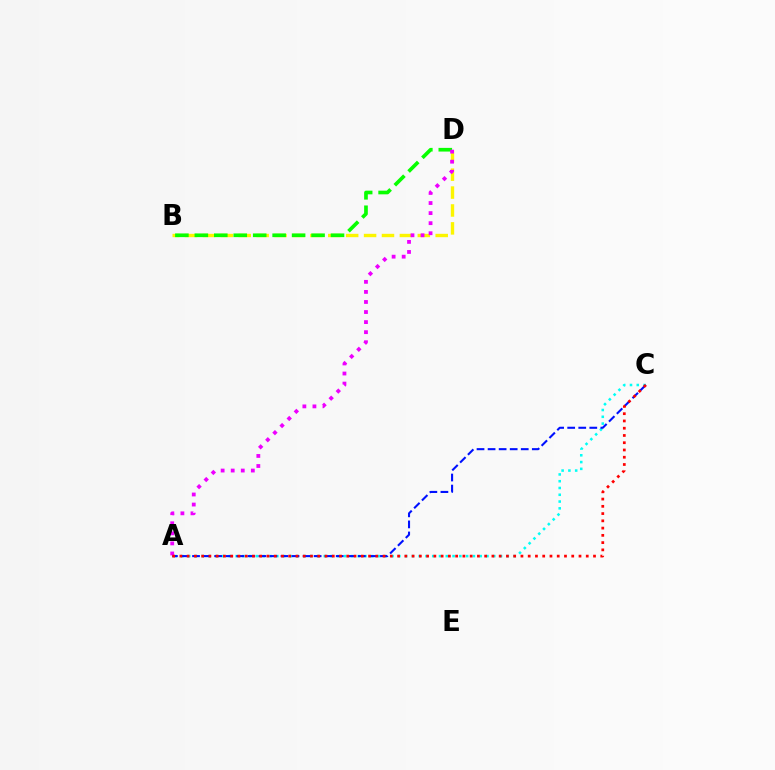{('A', 'C'): [{'color': '#00fff6', 'line_style': 'dotted', 'thickness': 1.84}, {'color': '#0010ff', 'line_style': 'dashed', 'thickness': 1.5}, {'color': '#ff0000', 'line_style': 'dotted', 'thickness': 1.97}], ('B', 'D'): [{'color': '#fcf500', 'line_style': 'dashed', 'thickness': 2.43}, {'color': '#08ff00', 'line_style': 'dashed', 'thickness': 2.64}], ('A', 'D'): [{'color': '#ee00ff', 'line_style': 'dotted', 'thickness': 2.73}]}